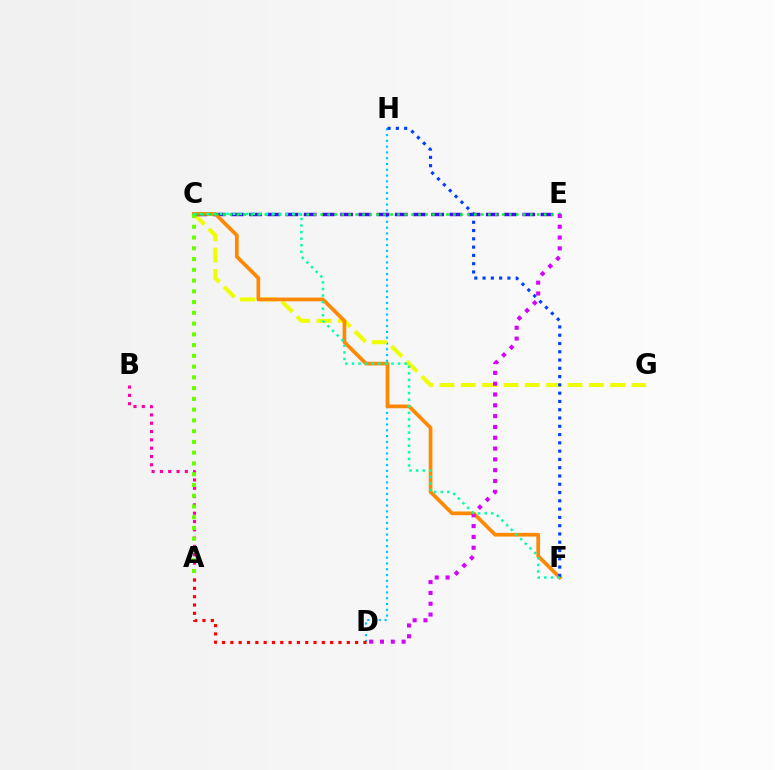{('D', 'H'): [{'color': '#00c7ff', 'line_style': 'dotted', 'thickness': 1.57}], ('C', 'G'): [{'color': '#eeff00', 'line_style': 'dashed', 'thickness': 2.9}], ('C', 'E'): [{'color': '#4f00ff', 'line_style': 'dashed', 'thickness': 2.47}, {'color': '#00ff27', 'line_style': 'dotted', 'thickness': 1.9}], ('C', 'F'): [{'color': '#ff8800', 'line_style': 'solid', 'thickness': 2.66}, {'color': '#00ffaf', 'line_style': 'dotted', 'thickness': 1.79}], ('A', 'D'): [{'color': '#ff0000', 'line_style': 'dotted', 'thickness': 2.26}], ('A', 'B'): [{'color': '#ff00a0', 'line_style': 'dotted', 'thickness': 2.26}], ('F', 'H'): [{'color': '#003fff', 'line_style': 'dotted', 'thickness': 2.25}], ('D', 'E'): [{'color': '#d600ff', 'line_style': 'dotted', 'thickness': 2.94}], ('A', 'C'): [{'color': '#66ff00', 'line_style': 'dotted', 'thickness': 2.92}]}